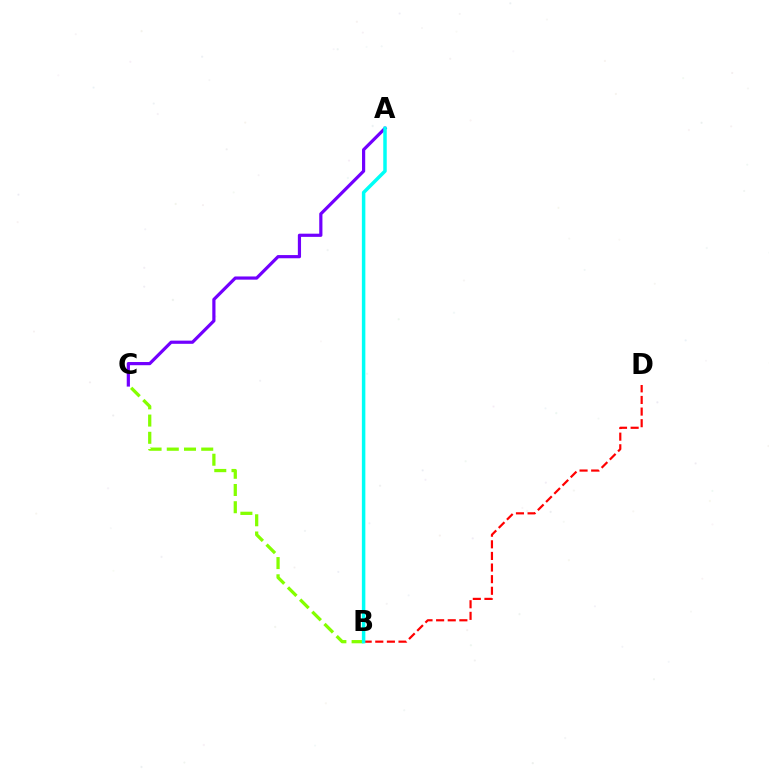{('B', 'C'): [{'color': '#84ff00', 'line_style': 'dashed', 'thickness': 2.34}], ('A', 'C'): [{'color': '#7200ff', 'line_style': 'solid', 'thickness': 2.3}], ('B', 'D'): [{'color': '#ff0000', 'line_style': 'dashed', 'thickness': 1.58}], ('A', 'B'): [{'color': '#00fff6', 'line_style': 'solid', 'thickness': 2.51}]}